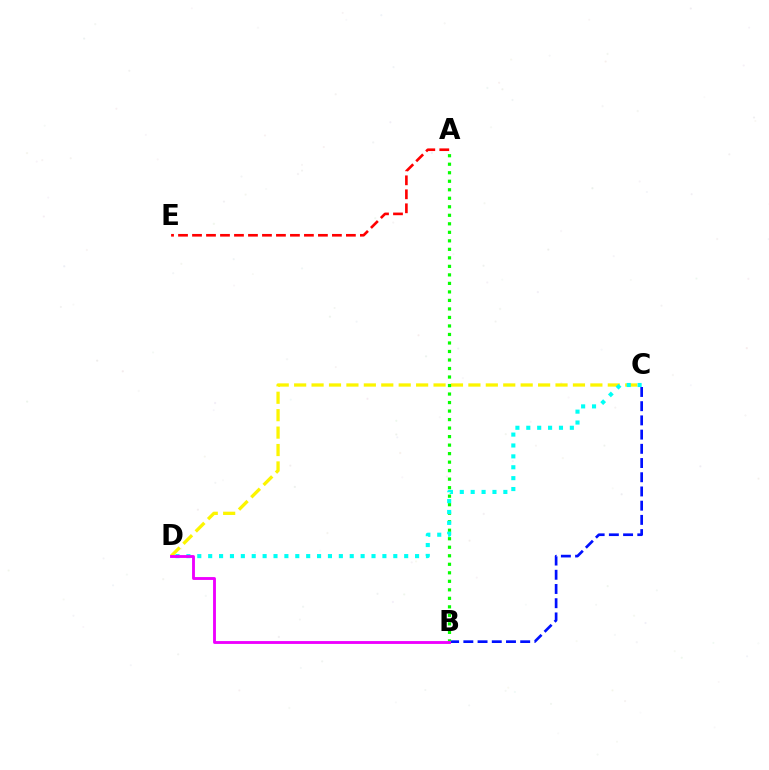{('B', 'C'): [{'color': '#0010ff', 'line_style': 'dashed', 'thickness': 1.93}], ('C', 'D'): [{'color': '#fcf500', 'line_style': 'dashed', 'thickness': 2.37}, {'color': '#00fff6', 'line_style': 'dotted', 'thickness': 2.96}], ('A', 'B'): [{'color': '#08ff00', 'line_style': 'dotted', 'thickness': 2.31}], ('A', 'E'): [{'color': '#ff0000', 'line_style': 'dashed', 'thickness': 1.9}], ('B', 'D'): [{'color': '#ee00ff', 'line_style': 'solid', 'thickness': 2.06}]}